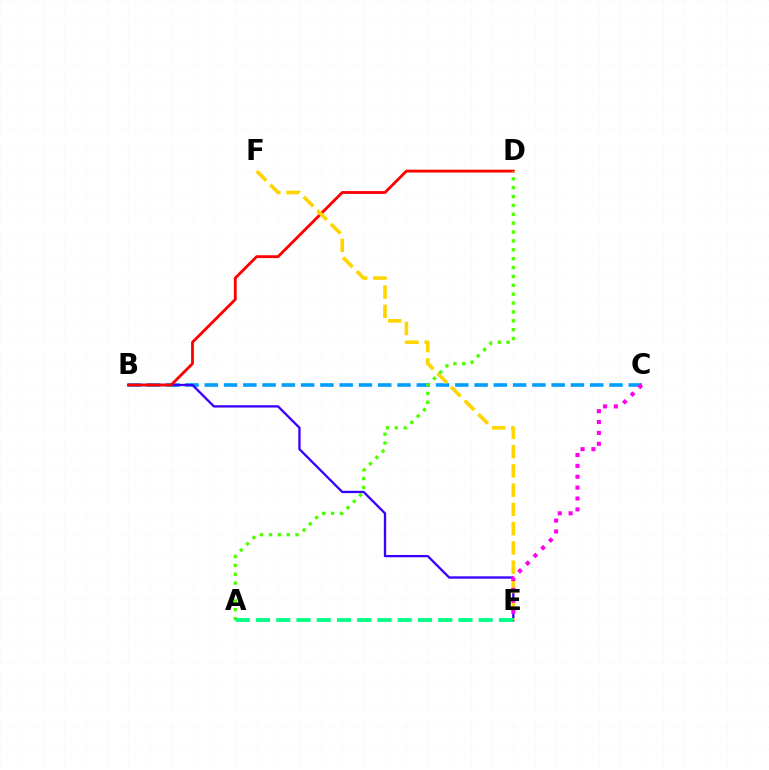{('B', 'C'): [{'color': '#009eff', 'line_style': 'dashed', 'thickness': 2.62}], ('B', 'E'): [{'color': '#3700ff', 'line_style': 'solid', 'thickness': 1.66}], ('B', 'D'): [{'color': '#ff0000', 'line_style': 'solid', 'thickness': 2.04}], ('E', 'F'): [{'color': '#ffd500', 'line_style': 'dashed', 'thickness': 2.62}], ('C', 'E'): [{'color': '#ff00ed', 'line_style': 'dotted', 'thickness': 2.95}], ('A', 'D'): [{'color': '#4fff00', 'line_style': 'dotted', 'thickness': 2.41}], ('A', 'E'): [{'color': '#00ff86', 'line_style': 'dashed', 'thickness': 2.75}]}